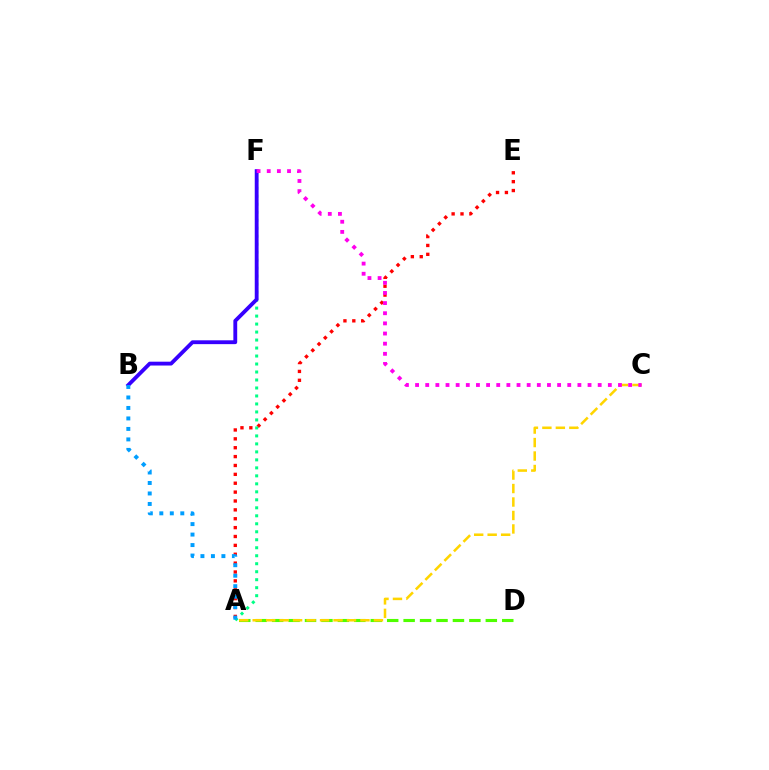{('A', 'E'): [{'color': '#ff0000', 'line_style': 'dotted', 'thickness': 2.41}], ('A', 'F'): [{'color': '#00ff86', 'line_style': 'dotted', 'thickness': 2.17}], ('A', 'D'): [{'color': '#4fff00', 'line_style': 'dashed', 'thickness': 2.23}], ('A', 'C'): [{'color': '#ffd500', 'line_style': 'dashed', 'thickness': 1.83}], ('B', 'F'): [{'color': '#3700ff', 'line_style': 'solid', 'thickness': 2.76}], ('C', 'F'): [{'color': '#ff00ed', 'line_style': 'dotted', 'thickness': 2.76}], ('A', 'B'): [{'color': '#009eff', 'line_style': 'dotted', 'thickness': 2.85}]}